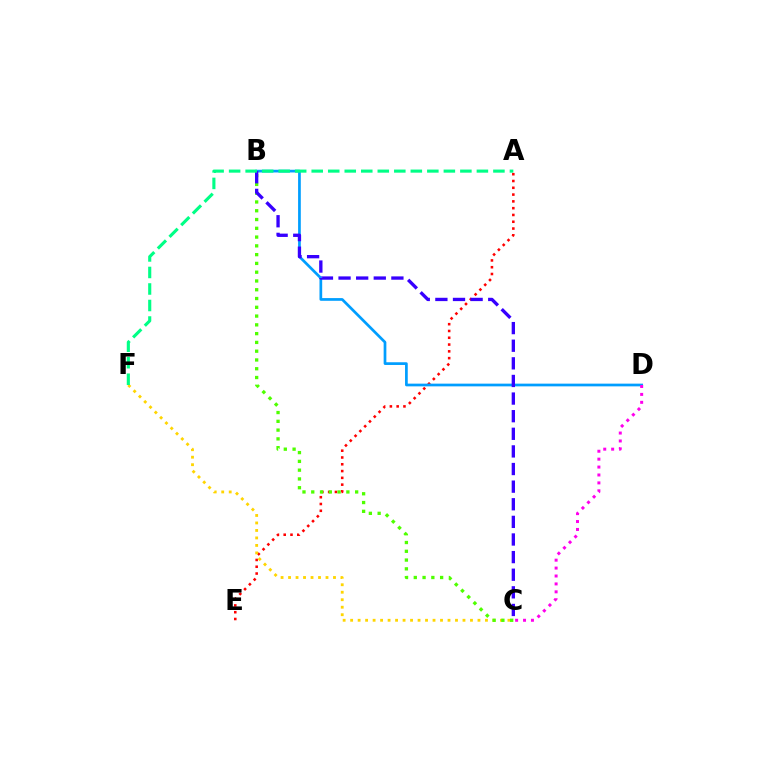{('A', 'E'): [{'color': '#ff0000', 'line_style': 'dotted', 'thickness': 1.84}], ('B', 'D'): [{'color': '#009eff', 'line_style': 'solid', 'thickness': 1.96}], ('C', 'F'): [{'color': '#ffd500', 'line_style': 'dotted', 'thickness': 2.04}], ('B', 'C'): [{'color': '#4fff00', 'line_style': 'dotted', 'thickness': 2.38}, {'color': '#3700ff', 'line_style': 'dashed', 'thickness': 2.39}], ('A', 'F'): [{'color': '#00ff86', 'line_style': 'dashed', 'thickness': 2.24}], ('C', 'D'): [{'color': '#ff00ed', 'line_style': 'dotted', 'thickness': 2.15}]}